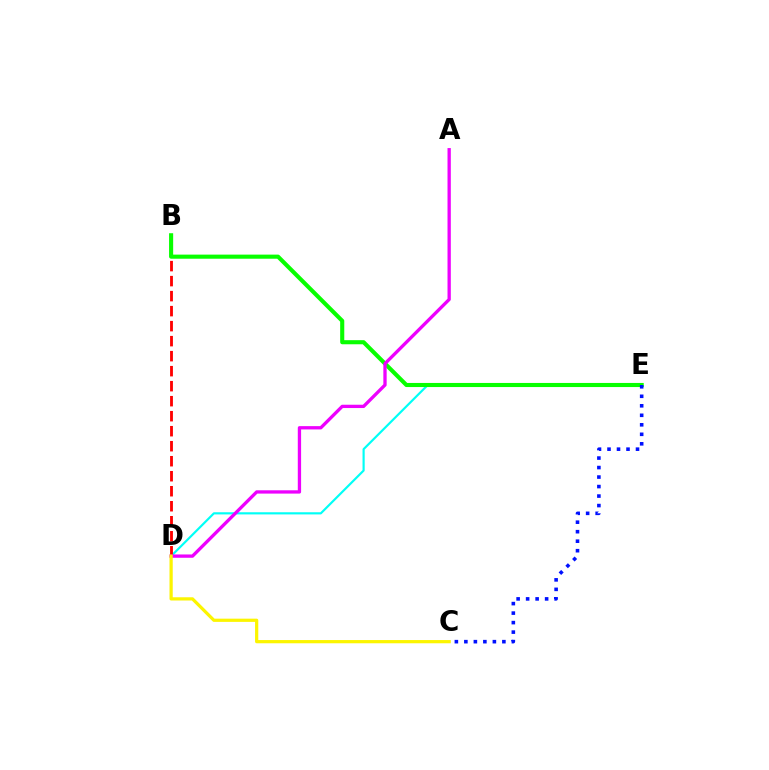{('D', 'E'): [{'color': '#00fff6', 'line_style': 'solid', 'thickness': 1.56}], ('B', 'D'): [{'color': '#ff0000', 'line_style': 'dashed', 'thickness': 2.04}], ('B', 'E'): [{'color': '#08ff00', 'line_style': 'solid', 'thickness': 2.95}], ('C', 'E'): [{'color': '#0010ff', 'line_style': 'dotted', 'thickness': 2.58}], ('A', 'D'): [{'color': '#ee00ff', 'line_style': 'solid', 'thickness': 2.38}], ('C', 'D'): [{'color': '#fcf500', 'line_style': 'solid', 'thickness': 2.32}]}